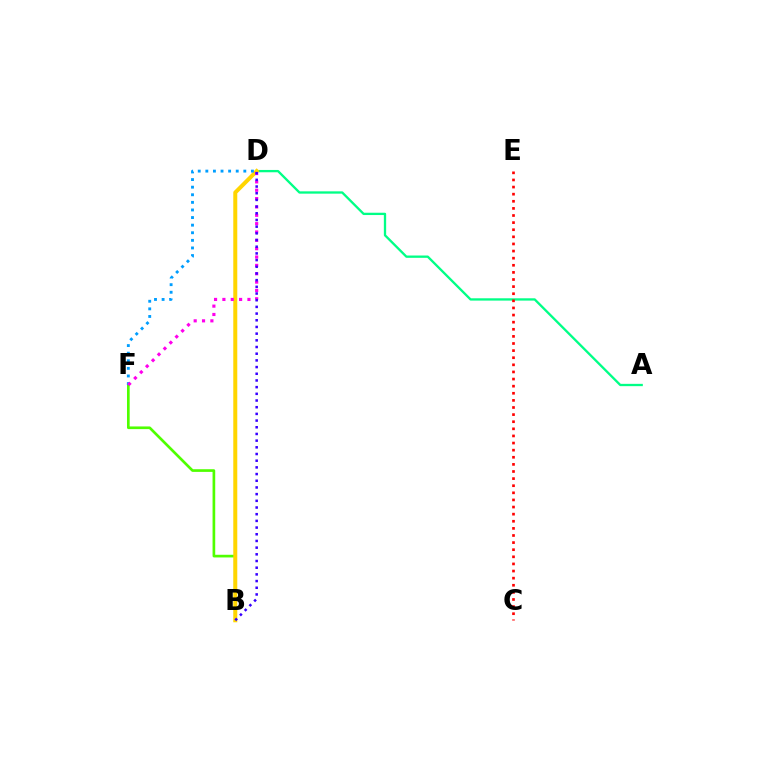{('A', 'D'): [{'color': '#00ff86', 'line_style': 'solid', 'thickness': 1.67}], ('B', 'F'): [{'color': '#4fff00', 'line_style': 'solid', 'thickness': 1.92}], ('B', 'D'): [{'color': '#ffd500', 'line_style': 'solid', 'thickness': 2.88}, {'color': '#3700ff', 'line_style': 'dotted', 'thickness': 1.82}], ('D', 'F'): [{'color': '#009eff', 'line_style': 'dotted', 'thickness': 2.06}, {'color': '#ff00ed', 'line_style': 'dotted', 'thickness': 2.27}], ('C', 'E'): [{'color': '#ff0000', 'line_style': 'dotted', 'thickness': 1.93}]}